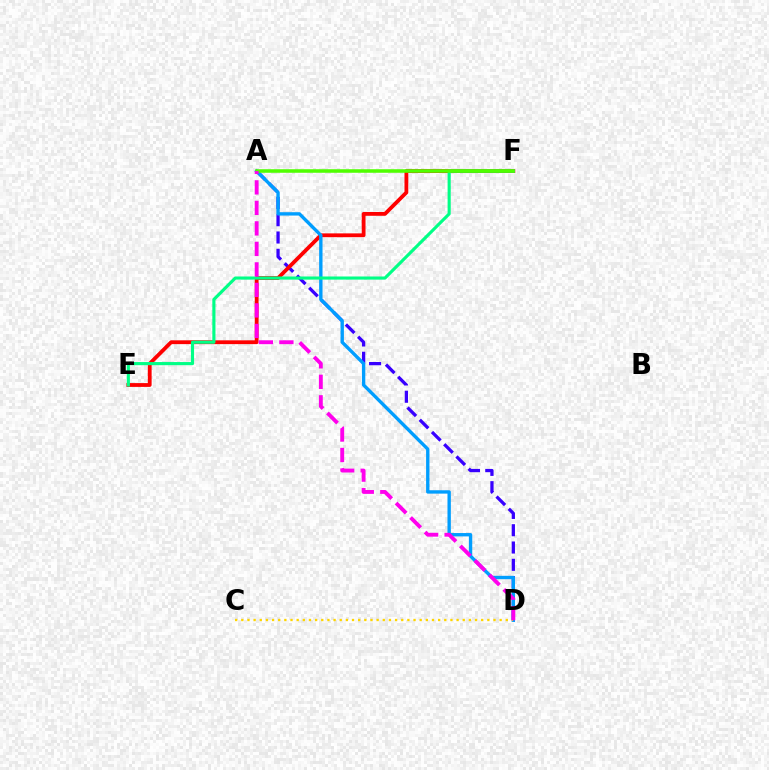{('A', 'D'): [{'color': '#3700ff', 'line_style': 'dashed', 'thickness': 2.35}, {'color': '#009eff', 'line_style': 'solid', 'thickness': 2.42}, {'color': '#ff00ed', 'line_style': 'dashed', 'thickness': 2.79}], ('E', 'F'): [{'color': '#ff0000', 'line_style': 'solid', 'thickness': 2.74}, {'color': '#00ff86', 'line_style': 'solid', 'thickness': 2.25}], ('A', 'F'): [{'color': '#4fff00', 'line_style': 'solid', 'thickness': 2.55}], ('C', 'D'): [{'color': '#ffd500', 'line_style': 'dotted', 'thickness': 1.67}]}